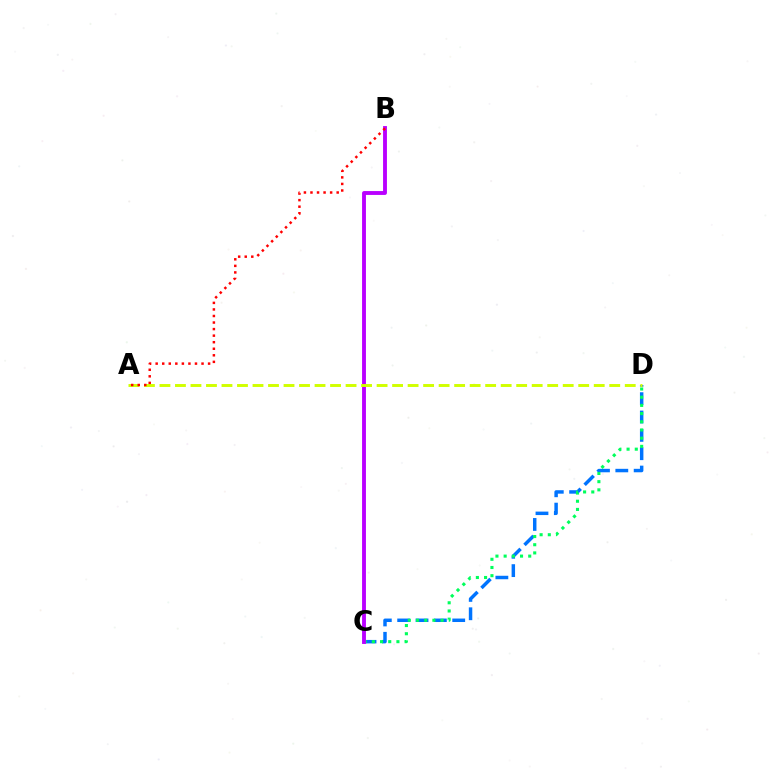{('C', 'D'): [{'color': '#0074ff', 'line_style': 'dashed', 'thickness': 2.49}, {'color': '#00ff5c', 'line_style': 'dotted', 'thickness': 2.23}], ('B', 'C'): [{'color': '#b900ff', 'line_style': 'solid', 'thickness': 2.79}], ('A', 'D'): [{'color': '#d1ff00', 'line_style': 'dashed', 'thickness': 2.11}], ('A', 'B'): [{'color': '#ff0000', 'line_style': 'dotted', 'thickness': 1.78}]}